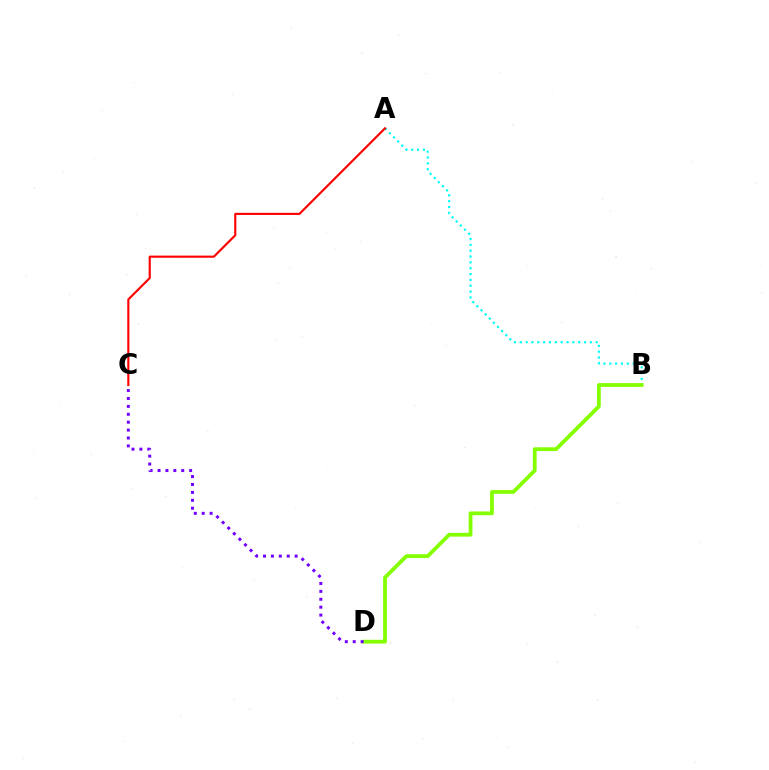{('A', 'B'): [{'color': '#00fff6', 'line_style': 'dotted', 'thickness': 1.59}], ('B', 'D'): [{'color': '#84ff00', 'line_style': 'solid', 'thickness': 2.72}], ('A', 'C'): [{'color': '#ff0000', 'line_style': 'solid', 'thickness': 1.54}], ('C', 'D'): [{'color': '#7200ff', 'line_style': 'dotted', 'thickness': 2.15}]}